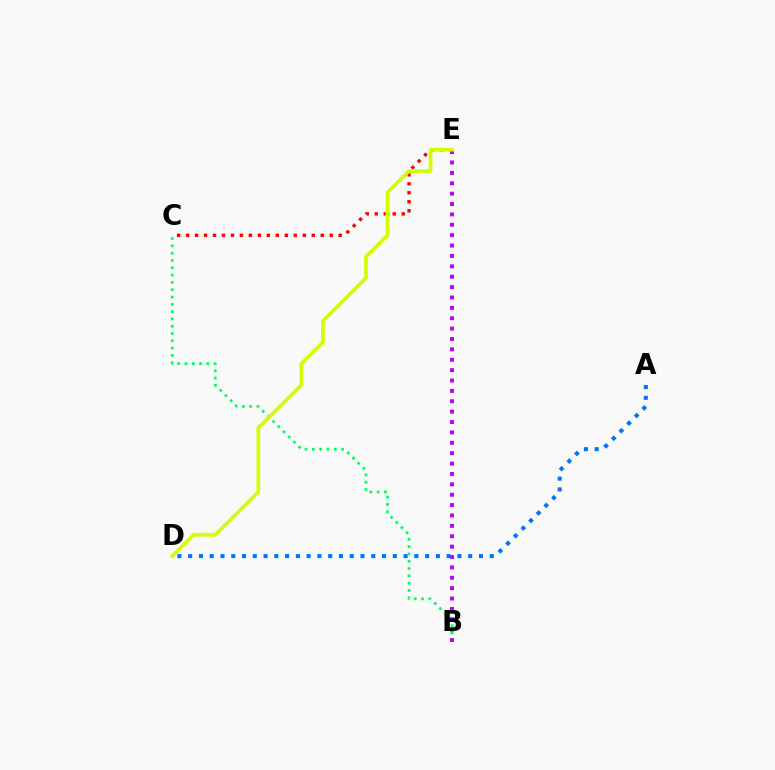{('B', 'C'): [{'color': '#00ff5c', 'line_style': 'dotted', 'thickness': 1.98}], ('C', 'E'): [{'color': '#ff0000', 'line_style': 'dotted', 'thickness': 2.44}], ('B', 'E'): [{'color': '#b900ff', 'line_style': 'dotted', 'thickness': 2.82}], ('D', 'E'): [{'color': '#d1ff00', 'line_style': 'solid', 'thickness': 2.64}], ('A', 'D'): [{'color': '#0074ff', 'line_style': 'dotted', 'thickness': 2.93}]}